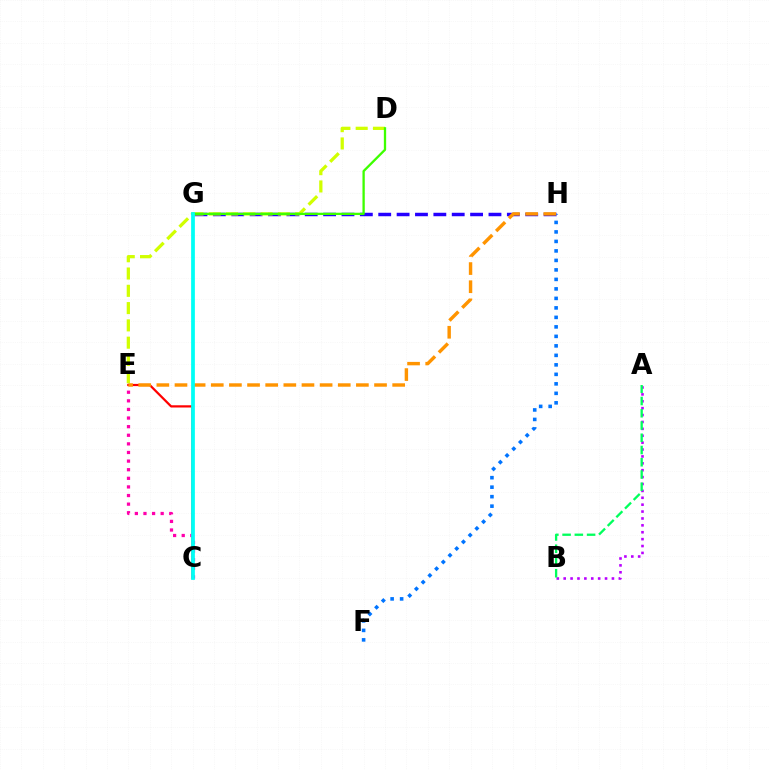{('G', 'H'): [{'color': '#2500ff', 'line_style': 'dashed', 'thickness': 2.5}], ('D', 'E'): [{'color': '#d1ff00', 'line_style': 'dashed', 'thickness': 2.35}], ('A', 'B'): [{'color': '#b900ff', 'line_style': 'dotted', 'thickness': 1.87}, {'color': '#00ff5c', 'line_style': 'dashed', 'thickness': 1.66}], ('C', 'E'): [{'color': '#ff0000', 'line_style': 'solid', 'thickness': 1.61}, {'color': '#ff00ac', 'line_style': 'dotted', 'thickness': 2.34}], ('F', 'H'): [{'color': '#0074ff', 'line_style': 'dotted', 'thickness': 2.58}], ('D', 'G'): [{'color': '#3dff00', 'line_style': 'solid', 'thickness': 1.66}], ('E', 'H'): [{'color': '#ff9400', 'line_style': 'dashed', 'thickness': 2.46}], ('C', 'G'): [{'color': '#00fff6', 'line_style': 'solid', 'thickness': 2.7}]}